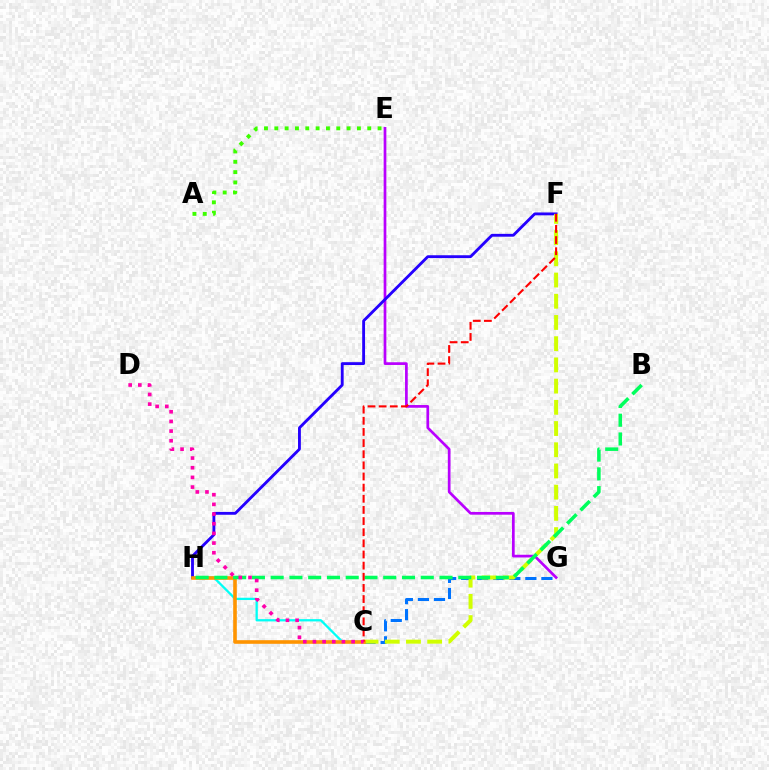{('A', 'E'): [{'color': '#3dff00', 'line_style': 'dotted', 'thickness': 2.81}], ('C', 'H'): [{'color': '#00fff6', 'line_style': 'solid', 'thickness': 1.64}, {'color': '#ff9400', 'line_style': 'solid', 'thickness': 2.61}], ('E', 'G'): [{'color': '#b900ff', 'line_style': 'solid', 'thickness': 1.95}], ('F', 'H'): [{'color': '#2500ff', 'line_style': 'solid', 'thickness': 2.05}], ('C', 'G'): [{'color': '#0074ff', 'line_style': 'dashed', 'thickness': 2.18}], ('C', 'F'): [{'color': '#d1ff00', 'line_style': 'dashed', 'thickness': 2.88}, {'color': '#ff0000', 'line_style': 'dashed', 'thickness': 1.51}], ('B', 'H'): [{'color': '#00ff5c', 'line_style': 'dashed', 'thickness': 2.55}], ('C', 'D'): [{'color': '#ff00ac', 'line_style': 'dotted', 'thickness': 2.63}]}